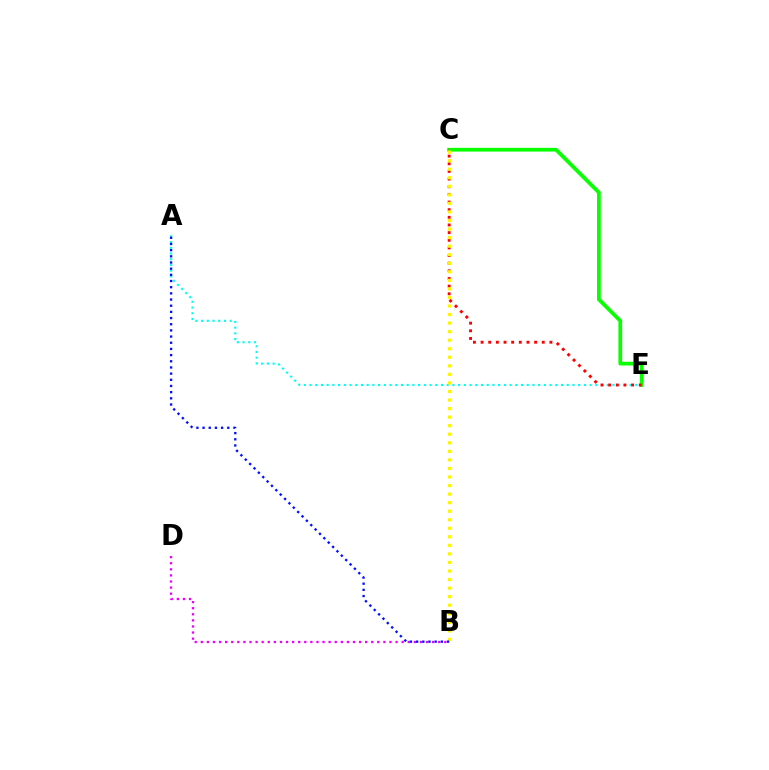{('A', 'E'): [{'color': '#00fff6', 'line_style': 'dotted', 'thickness': 1.55}], ('B', 'D'): [{'color': '#ee00ff', 'line_style': 'dotted', 'thickness': 1.65}], ('C', 'E'): [{'color': '#08ff00', 'line_style': 'solid', 'thickness': 2.69}, {'color': '#ff0000', 'line_style': 'dotted', 'thickness': 2.08}], ('B', 'C'): [{'color': '#fcf500', 'line_style': 'dotted', 'thickness': 2.32}], ('A', 'B'): [{'color': '#0010ff', 'line_style': 'dotted', 'thickness': 1.68}]}